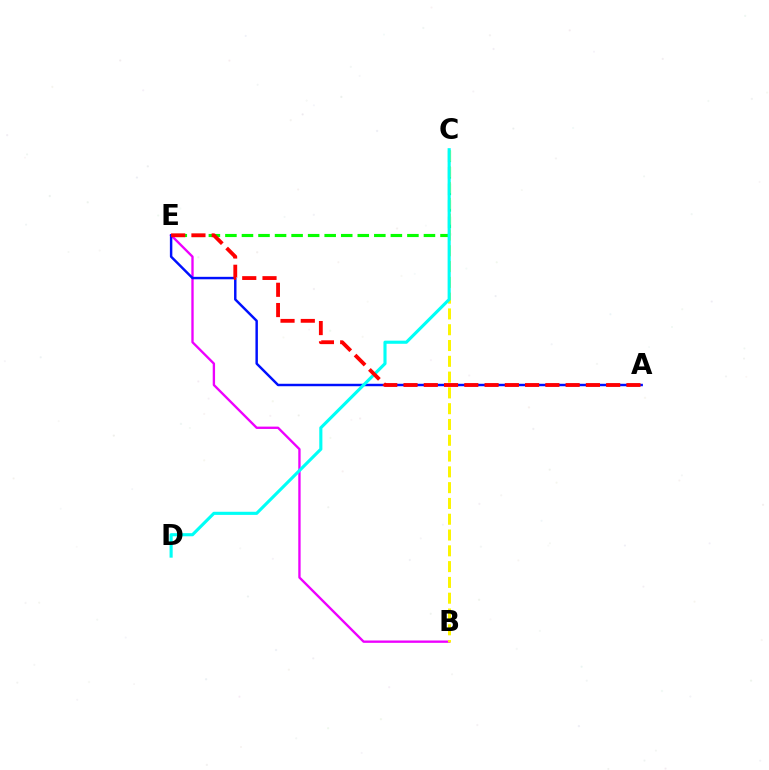{('C', 'E'): [{'color': '#08ff00', 'line_style': 'dashed', 'thickness': 2.25}], ('B', 'E'): [{'color': '#ee00ff', 'line_style': 'solid', 'thickness': 1.69}], ('B', 'C'): [{'color': '#fcf500', 'line_style': 'dashed', 'thickness': 2.15}], ('A', 'E'): [{'color': '#0010ff', 'line_style': 'solid', 'thickness': 1.77}, {'color': '#ff0000', 'line_style': 'dashed', 'thickness': 2.75}], ('C', 'D'): [{'color': '#00fff6', 'line_style': 'solid', 'thickness': 2.24}]}